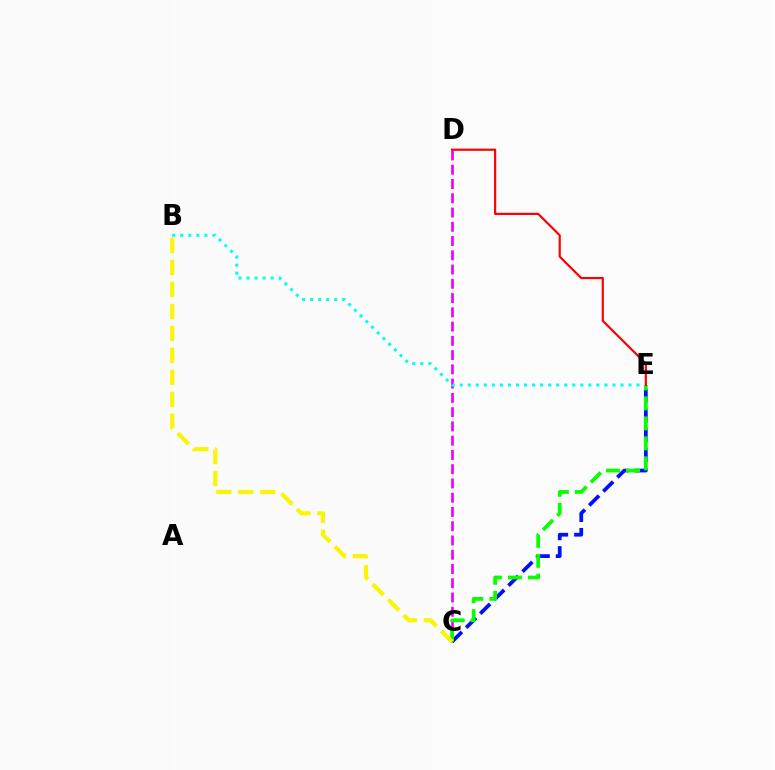{('C', 'D'): [{'color': '#ee00ff', 'line_style': 'dashed', 'thickness': 1.94}], ('C', 'E'): [{'color': '#0010ff', 'line_style': 'dashed', 'thickness': 2.7}, {'color': '#08ff00', 'line_style': 'dashed', 'thickness': 2.72}], ('B', 'E'): [{'color': '#00fff6', 'line_style': 'dotted', 'thickness': 2.18}], ('B', 'C'): [{'color': '#fcf500', 'line_style': 'dashed', 'thickness': 2.98}], ('D', 'E'): [{'color': '#ff0000', 'line_style': 'solid', 'thickness': 1.57}]}